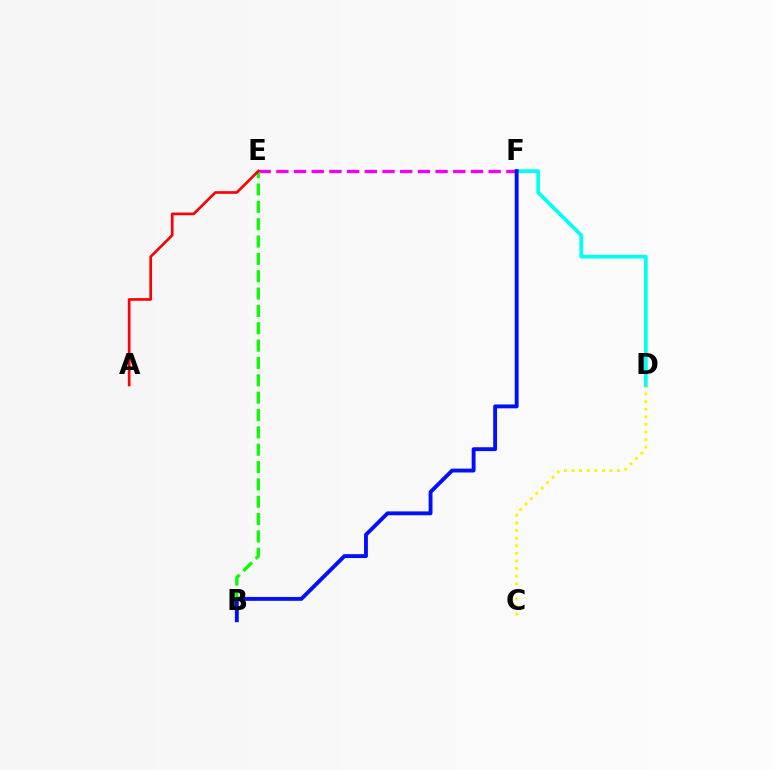{('E', 'F'): [{'color': '#ee00ff', 'line_style': 'dashed', 'thickness': 2.4}], ('B', 'E'): [{'color': '#08ff00', 'line_style': 'dashed', 'thickness': 2.36}], ('C', 'D'): [{'color': '#fcf500', 'line_style': 'dotted', 'thickness': 2.06}], ('D', 'F'): [{'color': '#00fff6', 'line_style': 'solid', 'thickness': 2.68}], ('A', 'E'): [{'color': '#ff0000', 'line_style': 'solid', 'thickness': 1.93}], ('B', 'F'): [{'color': '#0010ff', 'line_style': 'solid', 'thickness': 2.78}]}